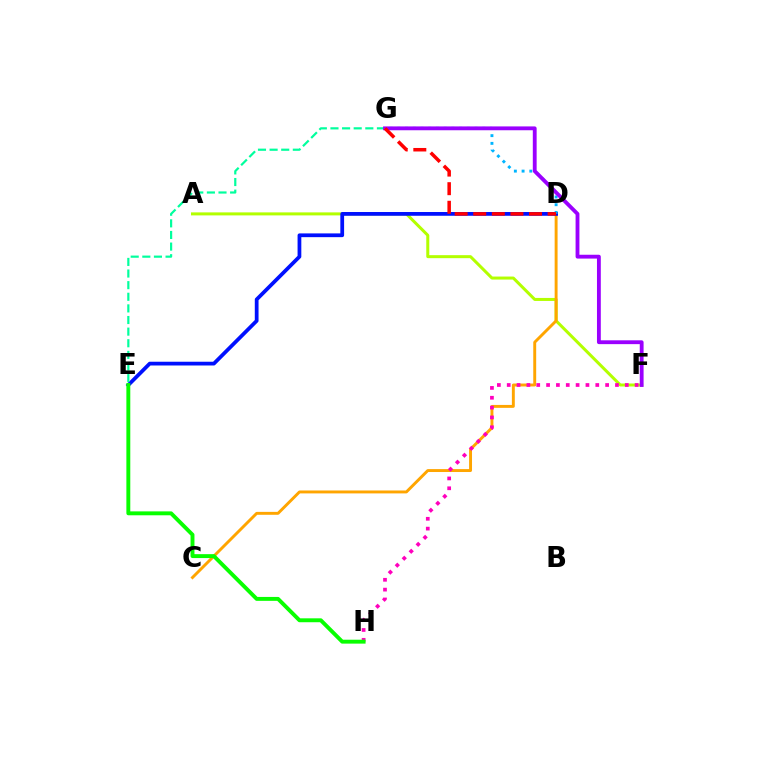{('A', 'F'): [{'color': '#b3ff00', 'line_style': 'solid', 'thickness': 2.17}], ('C', 'D'): [{'color': '#ffa500', 'line_style': 'solid', 'thickness': 2.1}], ('F', 'H'): [{'color': '#ff00bd', 'line_style': 'dotted', 'thickness': 2.67}], ('D', 'E'): [{'color': '#0010ff', 'line_style': 'solid', 'thickness': 2.7}], ('E', 'G'): [{'color': '#00ff9d', 'line_style': 'dashed', 'thickness': 1.58}], ('E', 'H'): [{'color': '#08ff00', 'line_style': 'solid', 'thickness': 2.81}], ('D', 'G'): [{'color': '#00b5ff', 'line_style': 'dotted', 'thickness': 2.1}, {'color': '#ff0000', 'line_style': 'dashed', 'thickness': 2.53}], ('F', 'G'): [{'color': '#9b00ff', 'line_style': 'solid', 'thickness': 2.76}]}